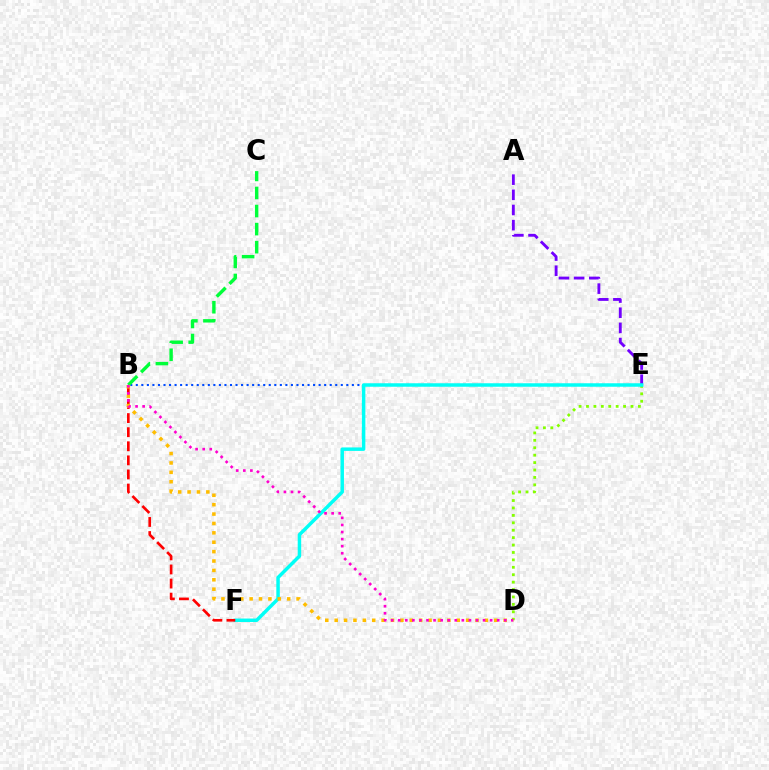{('D', 'E'): [{'color': '#84ff00', 'line_style': 'dotted', 'thickness': 2.02}], ('B', 'E'): [{'color': '#004bff', 'line_style': 'dotted', 'thickness': 1.51}], ('B', 'C'): [{'color': '#00ff39', 'line_style': 'dashed', 'thickness': 2.45}], ('A', 'E'): [{'color': '#7200ff', 'line_style': 'dashed', 'thickness': 2.06}], ('E', 'F'): [{'color': '#00fff6', 'line_style': 'solid', 'thickness': 2.5}], ('B', 'F'): [{'color': '#ff0000', 'line_style': 'dashed', 'thickness': 1.91}], ('B', 'D'): [{'color': '#ffbd00', 'line_style': 'dotted', 'thickness': 2.55}, {'color': '#ff00cf', 'line_style': 'dotted', 'thickness': 1.92}]}